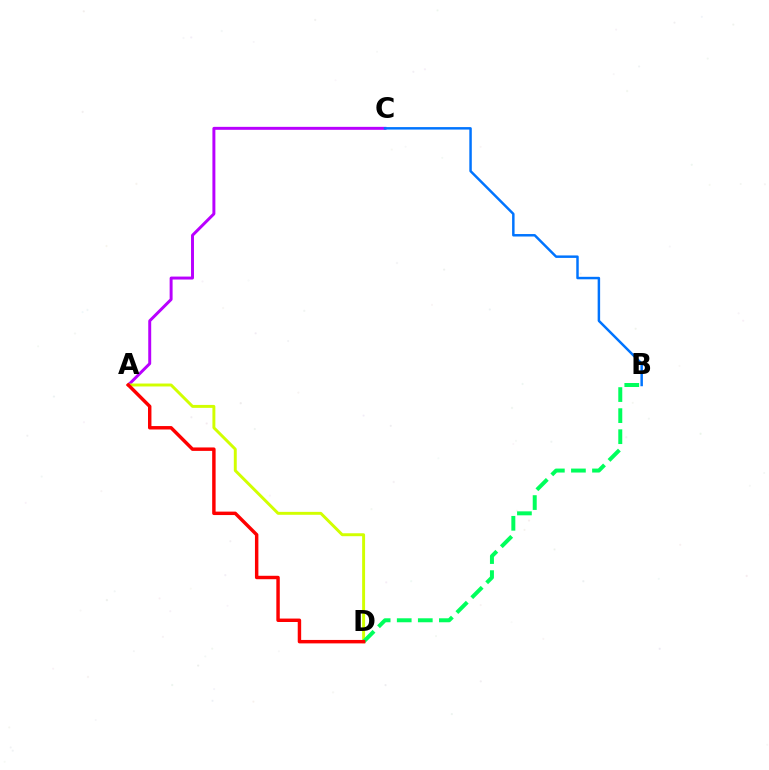{('A', 'C'): [{'color': '#b900ff', 'line_style': 'solid', 'thickness': 2.13}], ('A', 'D'): [{'color': '#d1ff00', 'line_style': 'solid', 'thickness': 2.11}, {'color': '#ff0000', 'line_style': 'solid', 'thickness': 2.48}], ('B', 'C'): [{'color': '#0074ff', 'line_style': 'solid', 'thickness': 1.78}], ('B', 'D'): [{'color': '#00ff5c', 'line_style': 'dashed', 'thickness': 2.86}]}